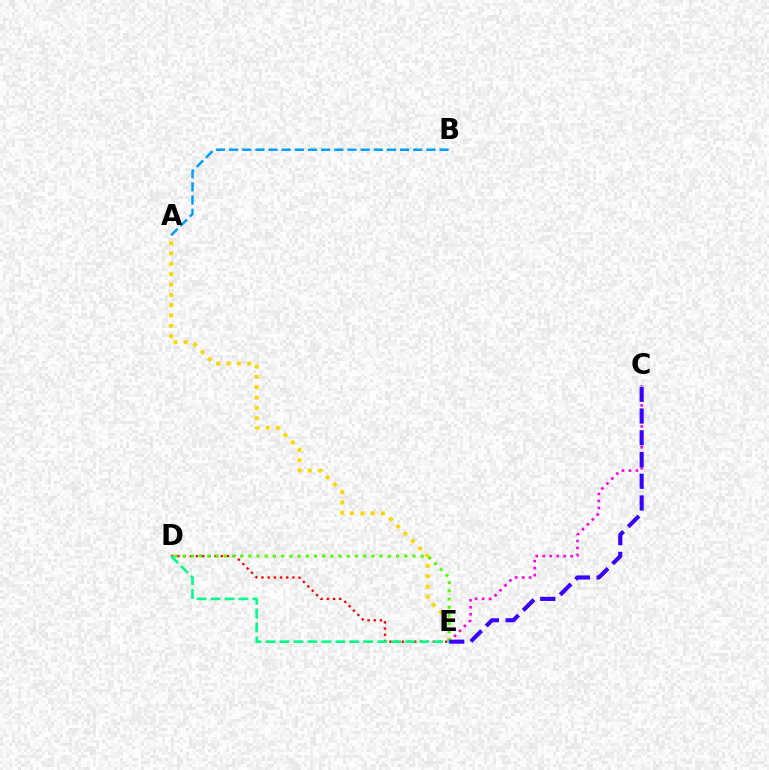{('C', 'E'): [{'color': '#ff00ed', 'line_style': 'dotted', 'thickness': 1.9}, {'color': '#3700ff', 'line_style': 'dashed', 'thickness': 2.95}], ('D', 'E'): [{'color': '#ff0000', 'line_style': 'dotted', 'thickness': 1.68}, {'color': '#4fff00', 'line_style': 'dotted', 'thickness': 2.23}, {'color': '#00ff86', 'line_style': 'dashed', 'thickness': 1.9}], ('A', 'E'): [{'color': '#ffd500', 'line_style': 'dotted', 'thickness': 2.81}], ('A', 'B'): [{'color': '#009eff', 'line_style': 'dashed', 'thickness': 1.79}]}